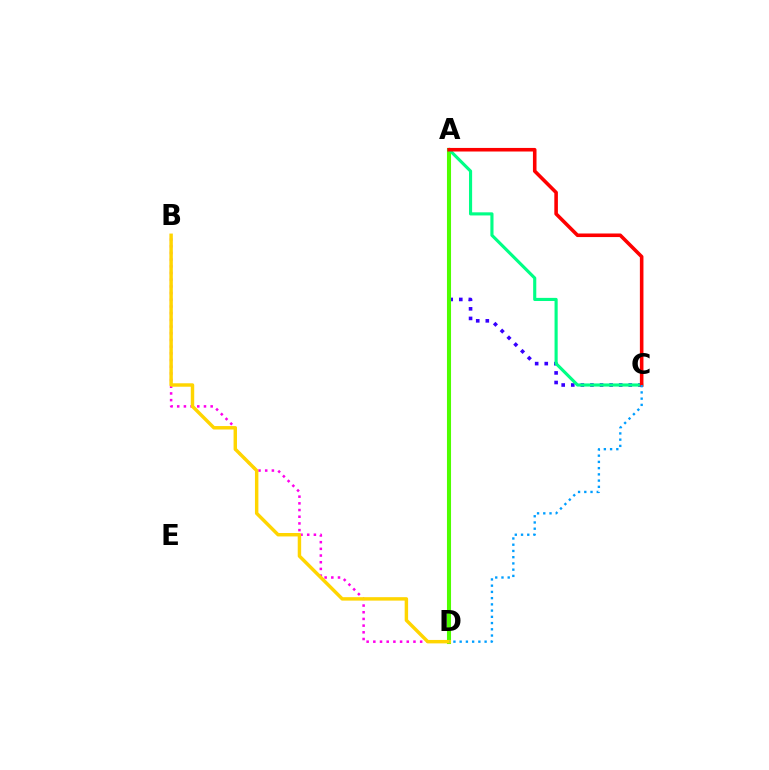{('A', 'C'): [{'color': '#3700ff', 'line_style': 'dotted', 'thickness': 2.6}, {'color': '#00ff86', 'line_style': 'solid', 'thickness': 2.25}, {'color': '#ff0000', 'line_style': 'solid', 'thickness': 2.57}], ('B', 'D'): [{'color': '#ff00ed', 'line_style': 'dotted', 'thickness': 1.82}, {'color': '#ffd500', 'line_style': 'solid', 'thickness': 2.48}], ('A', 'D'): [{'color': '#4fff00', 'line_style': 'solid', 'thickness': 2.93}], ('C', 'D'): [{'color': '#009eff', 'line_style': 'dotted', 'thickness': 1.69}]}